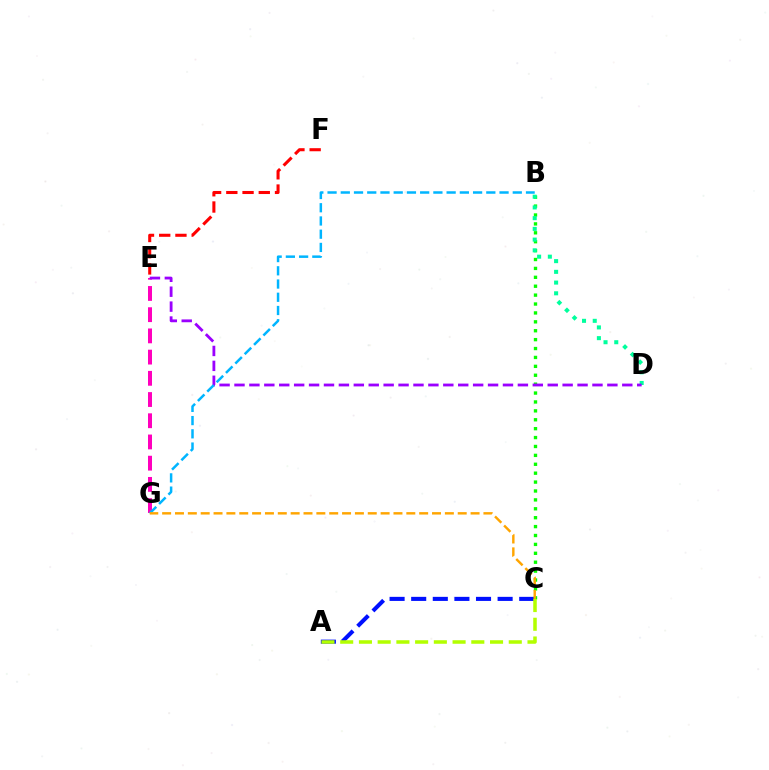{('E', 'F'): [{'color': '#ff0000', 'line_style': 'dashed', 'thickness': 2.2}], ('A', 'C'): [{'color': '#0010ff', 'line_style': 'dashed', 'thickness': 2.94}, {'color': '#b3ff00', 'line_style': 'dashed', 'thickness': 2.54}], ('B', 'C'): [{'color': '#08ff00', 'line_style': 'dotted', 'thickness': 2.42}], ('E', 'G'): [{'color': '#ff00bd', 'line_style': 'dashed', 'thickness': 2.88}], ('B', 'D'): [{'color': '#00ff9d', 'line_style': 'dotted', 'thickness': 2.91}], ('D', 'E'): [{'color': '#9b00ff', 'line_style': 'dashed', 'thickness': 2.03}], ('B', 'G'): [{'color': '#00b5ff', 'line_style': 'dashed', 'thickness': 1.8}], ('C', 'G'): [{'color': '#ffa500', 'line_style': 'dashed', 'thickness': 1.75}]}